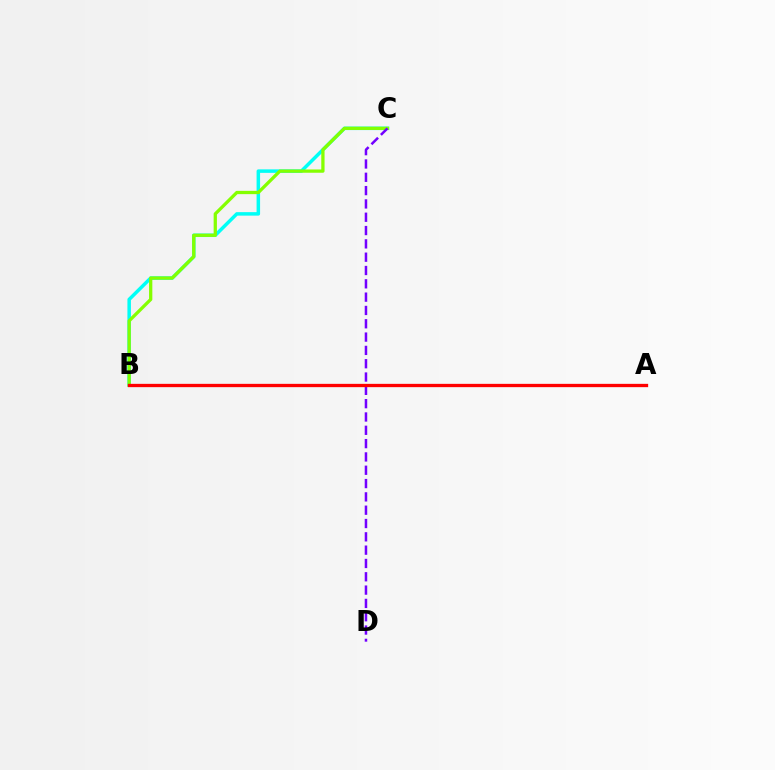{('B', 'C'): [{'color': '#00fff6', 'line_style': 'solid', 'thickness': 2.51}, {'color': '#84ff00', 'line_style': 'solid', 'thickness': 2.36}], ('C', 'D'): [{'color': '#7200ff', 'line_style': 'dashed', 'thickness': 1.81}], ('A', 'B'): [{'color': '#ff0000', 'line_style': 'solid', 'thickness': 2.38}]}